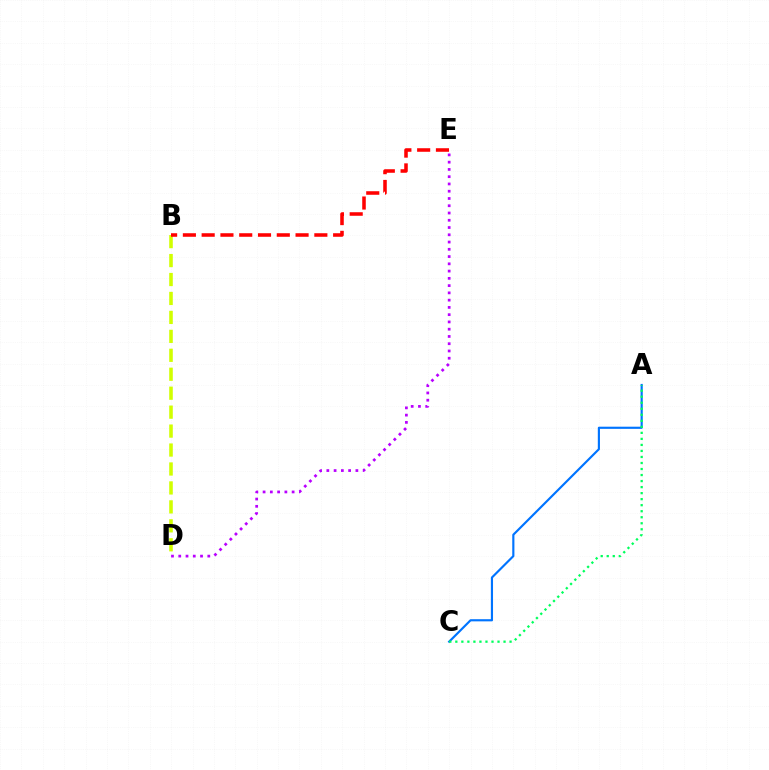{('A', 'C'): [{'color': '#0074ff', 'line_style': 'solid', 'thickness': 1.55}, {'color': '#00ff5c', 'line_style': 'dotted', 'thickness': 1.64}], ('B', 'D'): [{'color': '#d1ff00', 'line_style': 'dashed', 'thickness': 2.57}], ('D', 'E'): [{'color': '#b900ff', 'line_style': 'dotted', 'thickness': 1.97}], ('B', 'E'): [{'color': '#ff0000', 'line_style': 'dashed', 'thickness': 2.55}]}